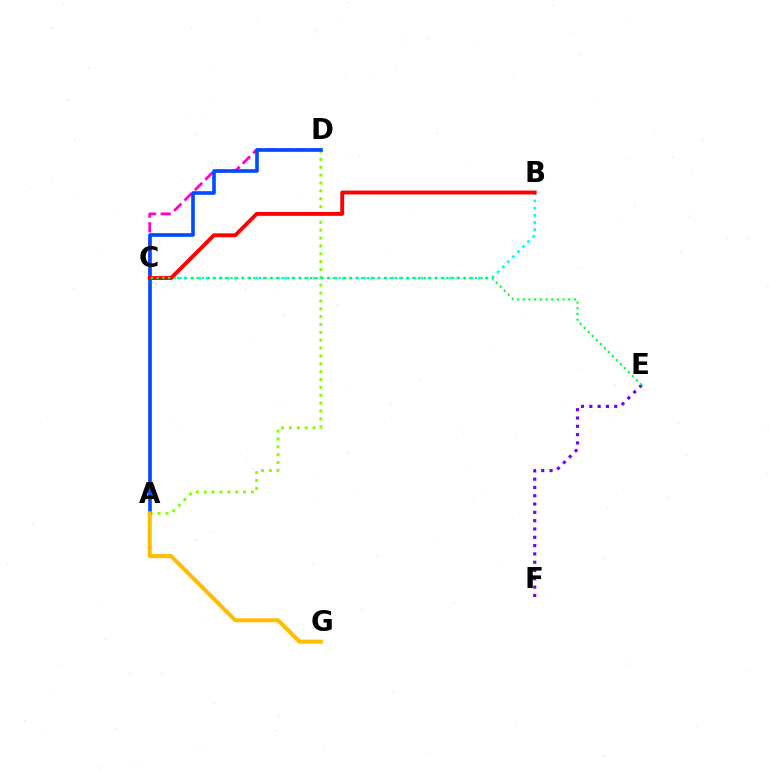{('C', 'D'): [{'color': '#ff00cf', 'line_style': 'dashed', 'thickness': 2.0}], ('A', 'D'): [{'color': '#84ff00', 'line_style': 'dotted', 'thickness': 2.14}, {'color': '#004bff', 'line_style': 'solid', 'thickness': 2.62}], ('B', 'C'): [{'color': '#00fff6', 'line_style': 'dotted', 'thickness': 1.95}, {'color': '#ff0000', 'line_style': 'solid', 'thickness': 2.8}], ('A', 'G'): [{'color': '#ffbd00', 'line_style': 'solid', 'thickness': 2.9}], ('E', 'F'): [{'color': '#7200ff', 'line_style': 'dotted', 'thickness': 2.26}], ('C', 'E'): [{'color': '#00ff39', 'line_style': 'dotted', 'thickness': 1.54}]}